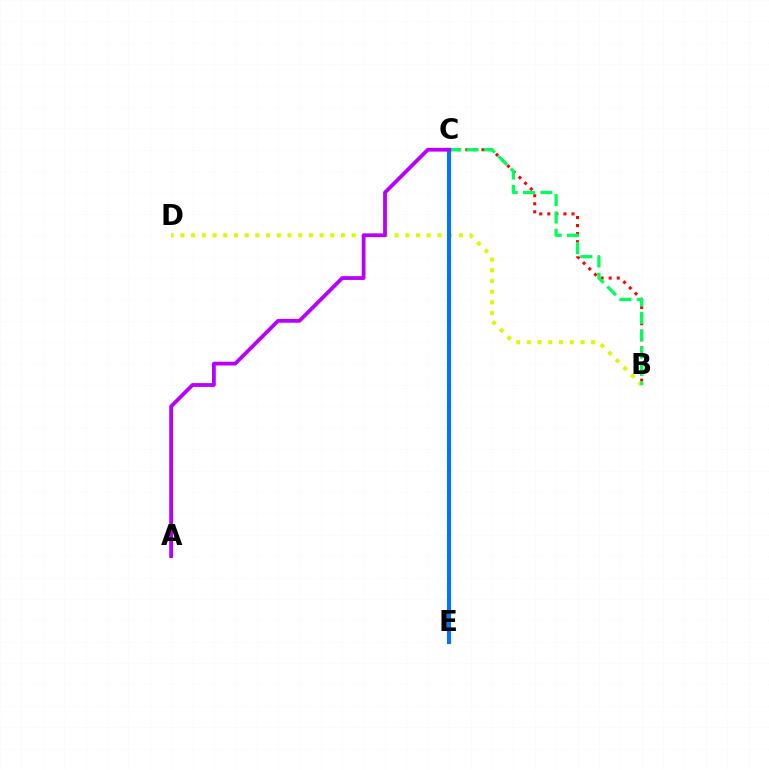{('B', 'C'): [{'color': '#ff0000', 'line_style': 'dotted', 'thickness': 2.19}, {'color': '#00ff5c', 'line_style': 'dashed', 'thickness': 2.36}], ('B', 'D'): [{'color': '#d1ff00', 'line_style': 'dotted', 'thickness': 2.91}], ('C', 'E'): [{'color': '#0074ff', 'line_style': 'solid', 'thickness': 2.97}], ('A', 'C'): [{'color': '#b900ff', 'line_style': 'solid', 'thickness': 2.73}]}